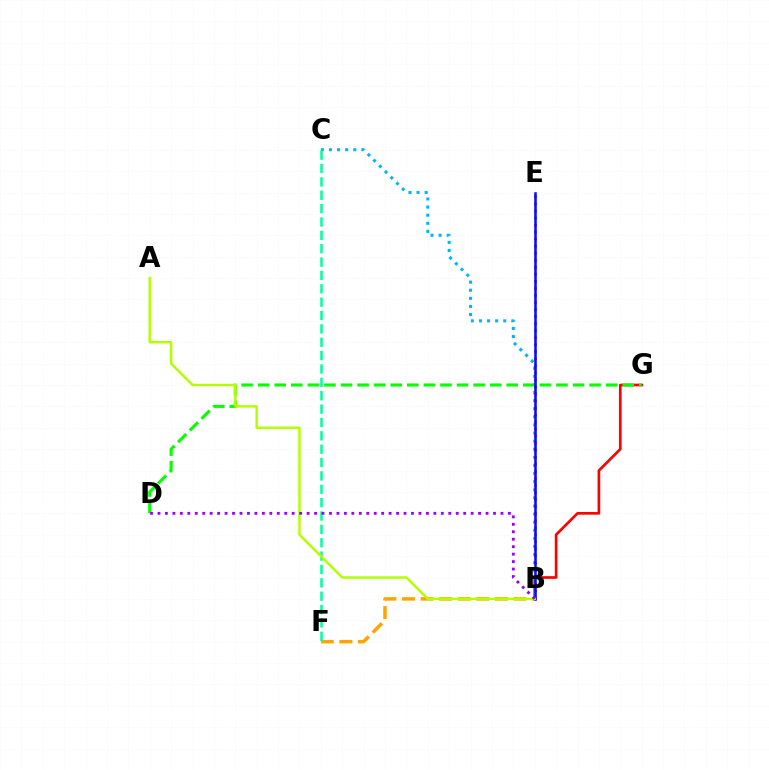{('B', 'G'): [{'color': '#ff0000', 'line_style': 'solid', 'thickness': 1.93}], ('B', 'C'): [{'color': '#00b5ff', 'line_style': 'dotted', 'thickness': 2.2}], ('B', 'F'): [{'color': '#ffa500', 'line_style': 'dashed', 'thickness': 2.52}], ('D', 'G'): [{'color': '#08ff00', 'line_style': 'dashed', 'thickness': 2.25}], ('B', 'E'): [{'color': '#ff00bd', 'line_style': 'dotted', 'thickness': 1.91}, {'color': '#0010ff', 'line_style': 'solid', 'thickness': 1.84}], ('C', 'F'): [{'color': '#00ff9d', 'line_style': 'dashed', 'thickness': 1.82}], ('A', 'B'): [{'color': '#b3ff00', 'line_style': 'solid', 'thickness': 1.77}], ('B', 'D'): [{'color': '#9b00ff', 'line_style': 'dotted', 'thickness': 2.03}]}